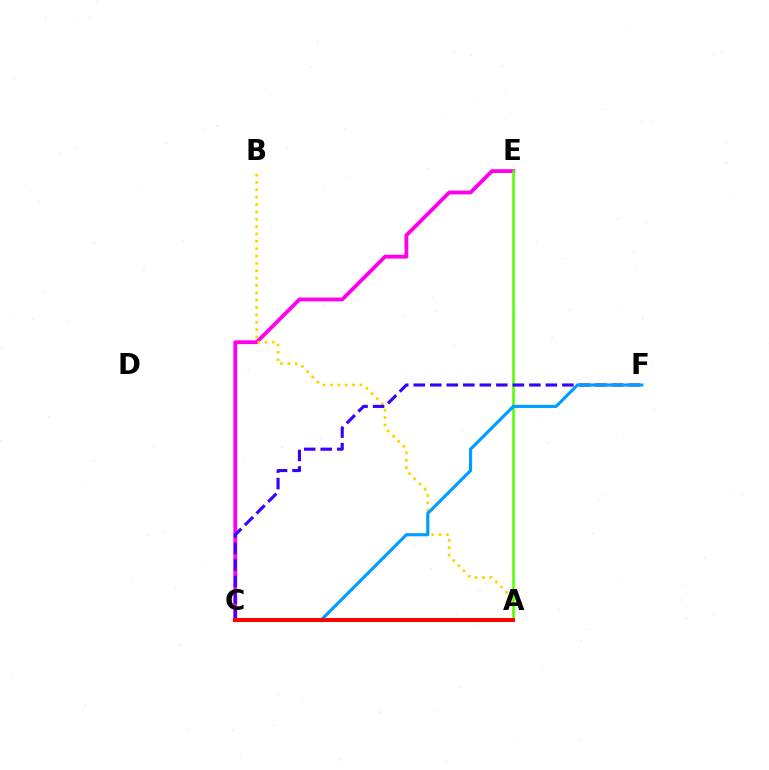{('C', 'E'): [{'color': '#ff00ed', 'line_style': 'solid', 'thickness': 2.75}], ('A', 'B'): [{'color': '#ffd500', 'line_style': 'dotted', 'thickness': 2.0}], ('A', 'E'): [{'color': '#4fff00', 'line_style': 'solid', 'thickness': 1.83}], ('C', 'F'): [{'color': '#3700ff', 'line_style': 'dashed', 'thickness': 2.24}, {'color': '#009eff', 'line_style': 'solid', 'thickness': 2.26}], ('A', 'C'): [{'color': '#00ff86', 'line_style': 'solid', 'thickness': 1.9}, {'color': '#ff0000', 'line_style': 'solid', 'thickness': 2.85}]}